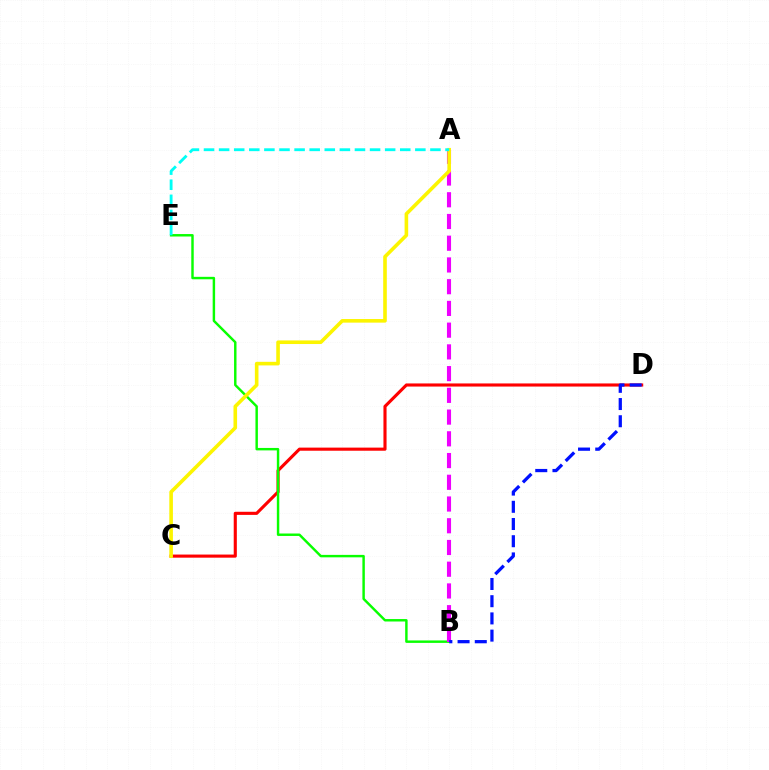{('C', 'D'): [{'color': '#ff0000', 'line_style': 'solid', 'thickness': 2.24}], ('B', 'E'): [{'color': '#08ff00', 'line_style': 'solid', 'thickness': 1.76}], ('A', 'B'): [{'color': '#ee00ff', 'line_style': 'dashed', 'thickness': 2.95}], ('A', 'C'): [{'color': '#fcf500', 'line_style': 'solid', 'thickness': 2.59}], ('B', 'D'): [{'color': '#0010ff', 'line_style': 'dashed', 'thickness': 2.34}], ('A', 'E'): [{'color': '#00fff6', 'line_style': 'dashed', 'thickness': 2.05}]}